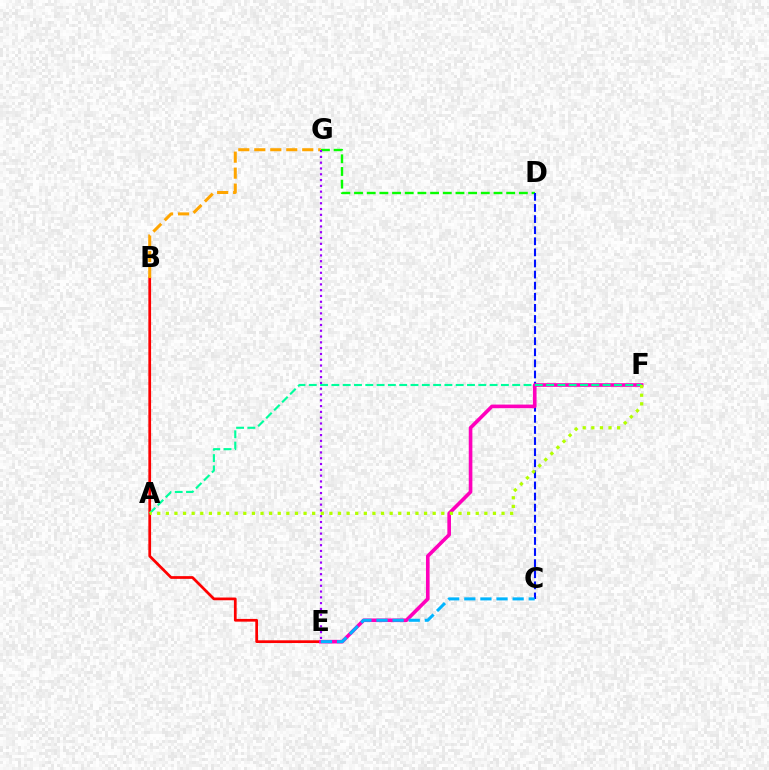{('D', 'G'): [{'color': '#08ff00', 'line_style': 'dashed', 'thickness': 1.72}], ('B', 'E'): [{'color': '#ff0000', 'line_style': 'solid', 'thickness': 1.97}], ('C', 'D'): [{'color': '#0010ff', 'line_style': 'dashed', 'thickness': 1.51}], ('E', 'F'): [{'color': '#ff00bd', 'line_style': 'solid', 'thickness': 2.61}], ('A', 'F'): [{'color': '#00ff9d', 'line_style': 'dashed', 'thickness': 1.54}, {'color': '#b3ff00', 'line_style': 'dotted', 'thickness': 2.34}], ('C', 'E'): [{'color': '#00b5ff', 'line_style': 'dashed', 'thickness': 2.19}], ('B', 'G'): [{'color': '#ffa500', 'line_style': 'dashed', 'thickness': 2.17}], ('E', 'G'): [{'color': '#9b00ff', 'line_style': 'dotted', 'thickness': 1.57}]}